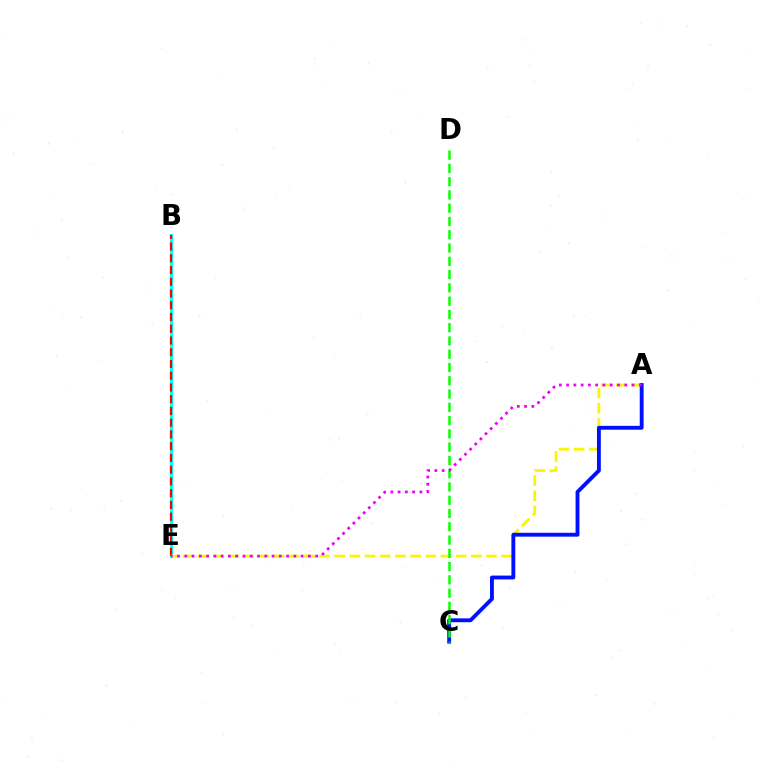{('B', 'E'): [{'color': '#00fff6', 'line_style': 'solid', 'thickness': 2.21}, {'color': '#ff0000', 'line_style': 'dashed', 'thickness': 1.6}], ('A', 'E'): [{'color': '#fcf500', 'line_style': 'dashed', 'thickness': 2.06}, {'color': '#ee00ff', 'line_style': 'dotted', 'thickness': 1.97}], ('A', 'C'): [{'color': '#0010ff', 'line_style': 'solid', 'thickness': 2.78}], ('C', 'D'): [{'color': '#08ff00', 'line_style': 'dashed', 'thickness': 1.8}]}